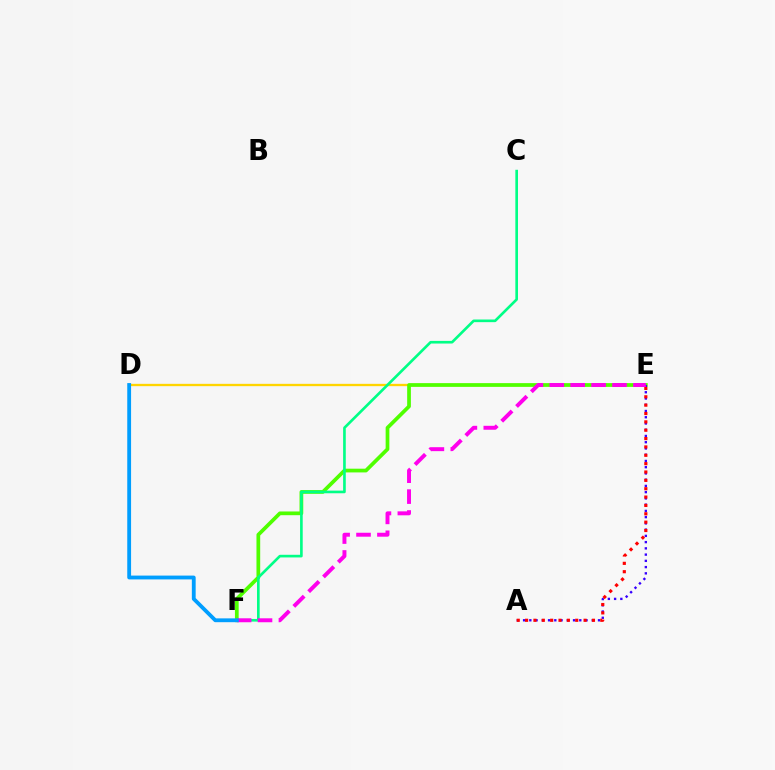{('D', 'E'): [{'color': '#ffd500', 'line_style': 'solid', 'thickness': 1.67}], ('E', 'F'): [{'color': '#4fff00', 'line_style': 'solid', 'thickness': 2.68}, {'color': '#ff00ed', 'line_style': 'dashed', 'thickness': 2.84}], ('A', 'E'): [{'color': '#3700ff', 'line_style': 'dotted', 'thickness': 1.7}, {'color': '#ff0000', 'line_style': 'dotted', 'thickness': 2.27}], ('C', 'F'): [{'color': '#00ff86', 'line_style': 'solid', 'thickness': 1.9}], ('D', 'F'): [{'color': '#009eff', 'line_style': 'solid', 'thickness': 2.75}]}